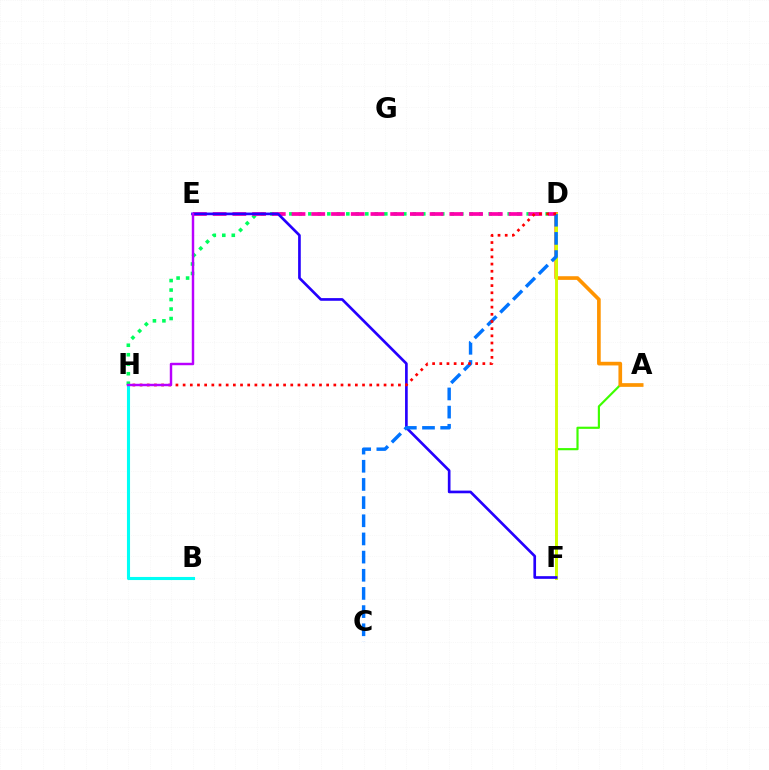{('B', 'H'): [{'color': '#00fff6', 'line_style': 'solid', 'thickness': 2.23}], ('A', 'F'): [{'color': '#3dff00', 'line_style': 'solid', 'thickness': 1.56}], ('D', 'H'): [{'color': '#00ff5c', 'line_style': 'dotted', 'thickness': 2.58}, {'color': '#ff0000', 'line_style': 'dotted', 'thickness': 1.95}], ('A', 'D'): [{'color': '#ff9400', 'line_style': 'solid', 'thickness': 2.64}], ('D', 'E'): [{'color': '#ff00ac', 'line_style': 'dashed', 'thickness': 2.68}], ('D', 'F'): [{'color': '#d1ff00', 'line_style': 'solid', 'thickness': 2.1}], ('E', 'F'): [{'color': '#2500ff', 'line_style': 'solid', 'thickness': 1.92}], ('C', 'D'): [{'color': '#0074ff', 'line_style': 'dashed', 'thickness': 2.47}], ('E', 'H'): [{'color': '#b900ff', 'line_style': 'solid', 'thickness': 1.76}]}